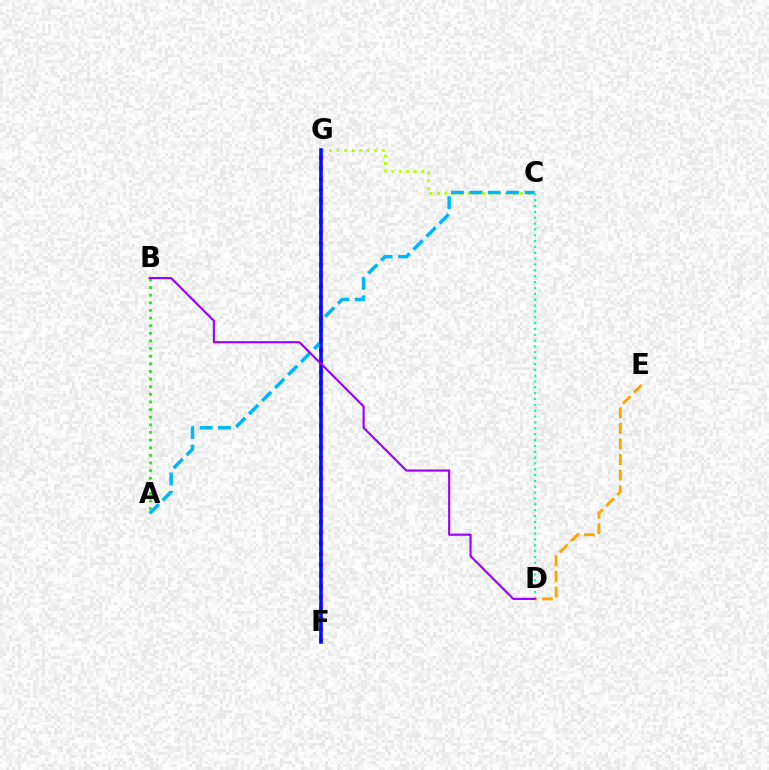{('C', 'G'): [{'color': '#b3ff00', 'line_style': 'dotted', 'thickness': 2.05}], ('F', 'G'): [{'color': '#ff00bd', 'line_style': 'dotted', 'thickness': 2.91}, {'color': '#ff0000', 'line_style': 'solid', 'thickness': 1.54}, {'color': '#0010ff', 'line_style': 'solid', 'thickness': 2.58}], ('A', 'C'): [{'color': '#00b5ff', 'line_style': 'dashed', 'thickness': 2.5}], ('D', 'E'): [{'color': '#ffa500', 'line_style': 'dashed', 'thickness': 2.12}], ('C', 'D'): [{'color': '#00ff9d', 'line_style': 'dotted', 'thickness': 1.59}], ('A', 'B'): [{'color': '#08ff00', 'line_style': 'dotted', 'thickness': 2.07}], ('B', 'D'): [{'color': '#9b00ff', 'line_style': 'solid', 'thickness': 1.54}]}